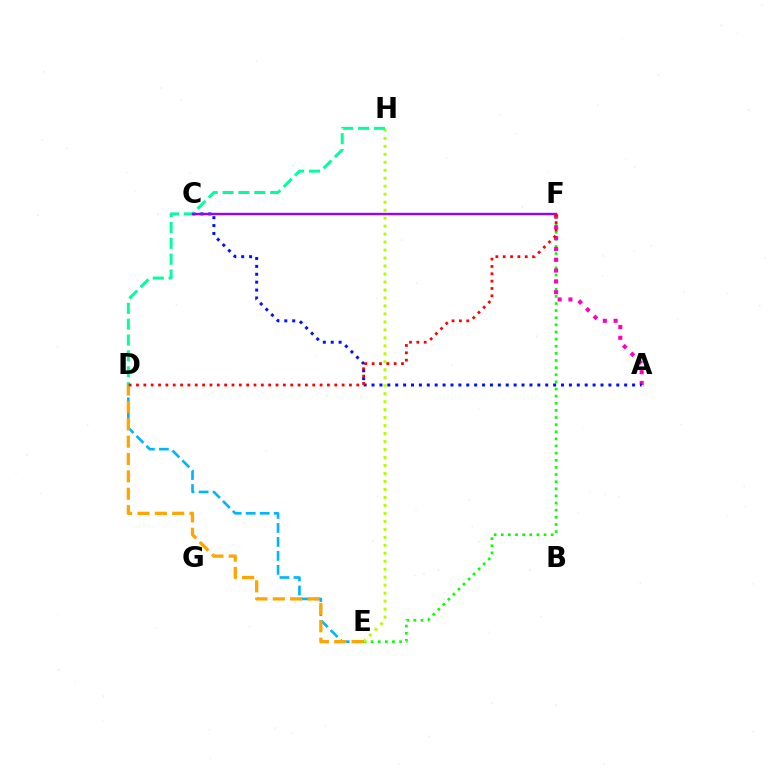{('E', 'F'): [{'color': '#08ff00', 'line_style': 'dotted', 'thickness': 1.94}], ('A', 'F'): [{'color': '#ff00bd', 'line_style': 'dotted', 'thickness': 2.94}], ('A', 'C'): [{'color': '#0010ff', 'line_style': 'dotted', 'thickness': 2.15}], ('E', 'H'): [{'color': '#b3ff00', 'line_style': 'dotted', 'thickness': 2.17}], ('D', 'H'): [{'color': '#00ff9d', 'line_style': 'dashed', 'thickness': 2.16}], ('C', 'F'): [{'color': '#9b00ff', 'line_style': 'solid', 'thickness': 1.73}], ('D', 'E'): [{'color': '#00b5ff', 'line_style': 'dashed', 'thickness': 1.9}, {'color': '#ffa500', 'line_style': 'dashed', 'thickness': 2.36}], ('D', 'F'): [{'color': '#ff0000', 'line_style': 'dotted', 'thickness': 2.0}]}